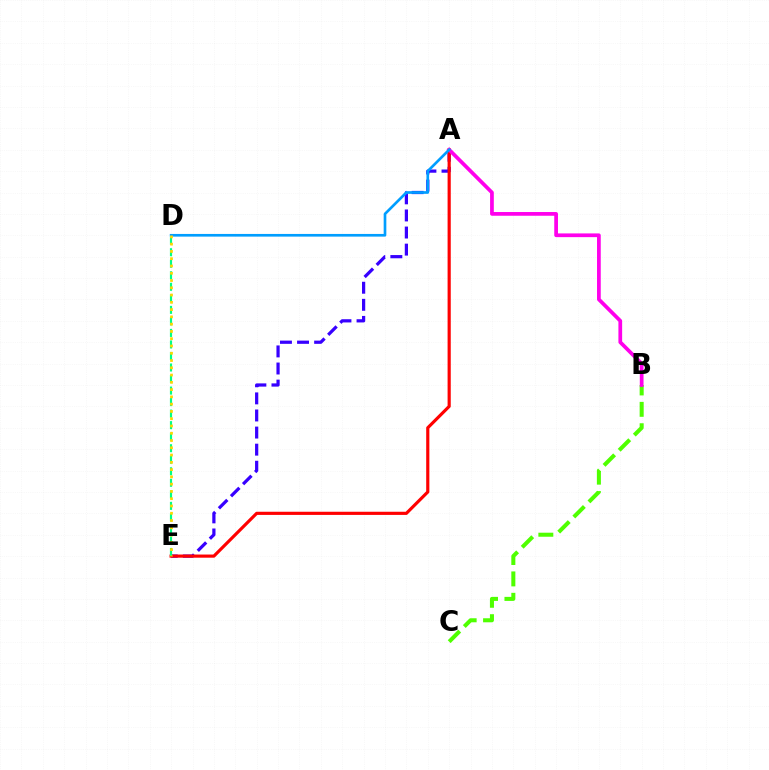{('B', 'C'): [{'color': '#4fff00', 'line_style': 'dashed', 'thickness': 2.91}], ('A', 'E'): [{'color': '#3700ff', 'line_style': 'dashed', 'thickness': 2.32}, {'color': '#ff0000', 'line_style': 'solid', 'thickness': 2.28}], ('A', 'B'): [{'color': '#ff00ed', 'line_style': 'solid', 'thickness': 2.68}], ('A', 'D'): [{'color': '#009eff', 'line_style': 'solid', 'thickness': 1.92}], ('D', 'E'): [{'color': '#00ff86', 'line_style': 'dashed', 'thickness': 1.57}, {'color': '#ffd500', 'line_style': 'dotted', 'thickness': 1.98}]}